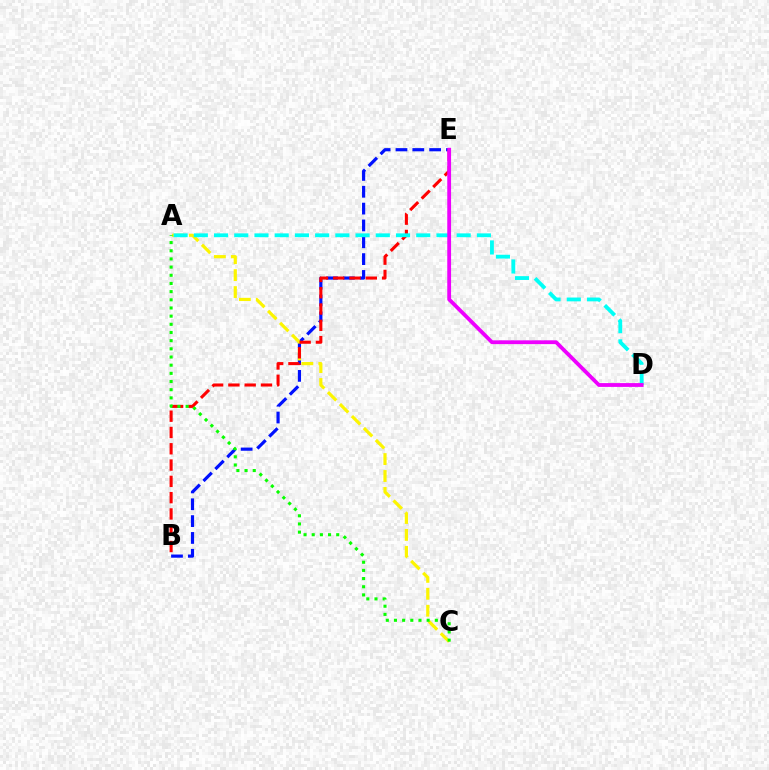{('B', 'E'): [{'color': '#0010ff', 'line_style': 'dashed', 'thickness': 2.29}, {'color': '#ff0000', 'line_style': 'dashed', 'thickness': 2.21}], ('A', 'C'): [{'color': '#fcf500', 'line_style': 'dashed', 'thickness': 2.3}, {'color': '#08ff00', 'line_style': 'dotted', 'thickness': 2.22}], ('A', 'D'): [{'color': '#00fff6', 'line_style': 'dashed', 'thickness': 2.75}], ('D', 'E'): [{'color': '#ee00ff', 'line_style': 'solid', 'thickness': 2.74}]}